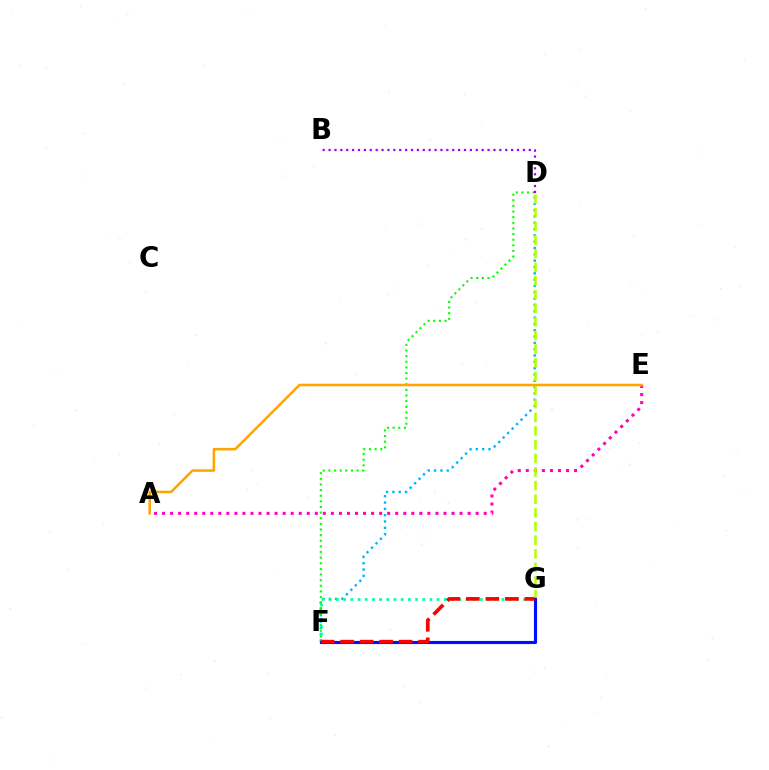{('D', 'F'): [{'color': '#00b5ff', 'line_style': 'dotted', 'thickness': 1.72}, {'color': '#08ff00', 'line_style': 'dotted', 'thickness': 1.53}], ('B', 'D'): [{'color': '#9b00ff', 'line_style': 'dotted', 'thickness': 1.6}], ('A', 'E'): [{'color': '#ff00bd', 'line_style': 'dotted', 'thickness': 2.18}, {'color': '#ffa500', 'line_style': 'solid', 'thickness': 1.83}], ('D', 'G'): [{'color': '#b3ff00', 'line_style': 'dashed', 'thickness': 1.85}], ('F', 'G'): [{'color': '#00ff9d', 'line_style': 'dotted', 'thickness': 1.95}, {'color': '#0010ff', 'line_style': 'solid', 'thickness': 2.26}, {'color': '#ff0000', 'line_style': 'dashed', 'thickness': 2.65}]}